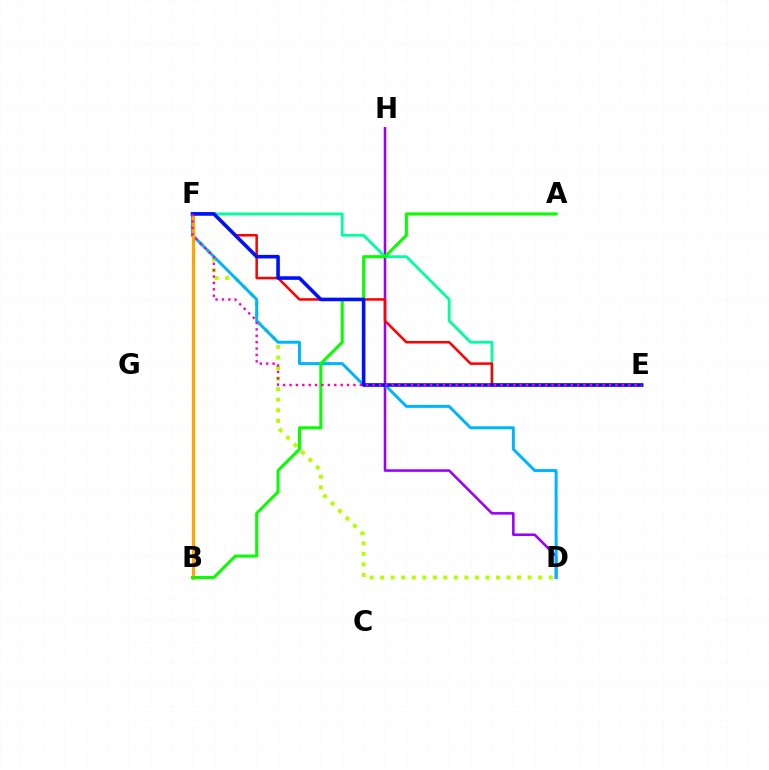{('D', 'H'): [{'color': '#9b00ff', 'line_style': 'solid', 'thickness': 1.85}], ('D', 'F'): [{'color': '#b3ff00', 'line_style': 'dotted', 'thickness': 2.86}, {'color': '#00b5ff', 'line_style': 'solid', 'thickness': 2.14}], ('E', 'F'): [{'color': '#00ff9d', 'line_style': 'solid', 'thickness': 1.99}, {'color': '#ff0000', 'line_style': 'solid', 'thickness': 1.82}, {'color': '#0010ff', 'line_style': 'solid', 'thickness': 2.58}, {'color': '#ff00bd', 'line_style': 'dotted', 'thickness': 1.74}], ('B', 'F'): [{'color': '#ffa500', 'line_style': 'solid', 'thickness': 2.3}], ('A', 'B'): [{'color': '#08ff00', 'line_style': 'solid', 'thickness': 2.18}]}